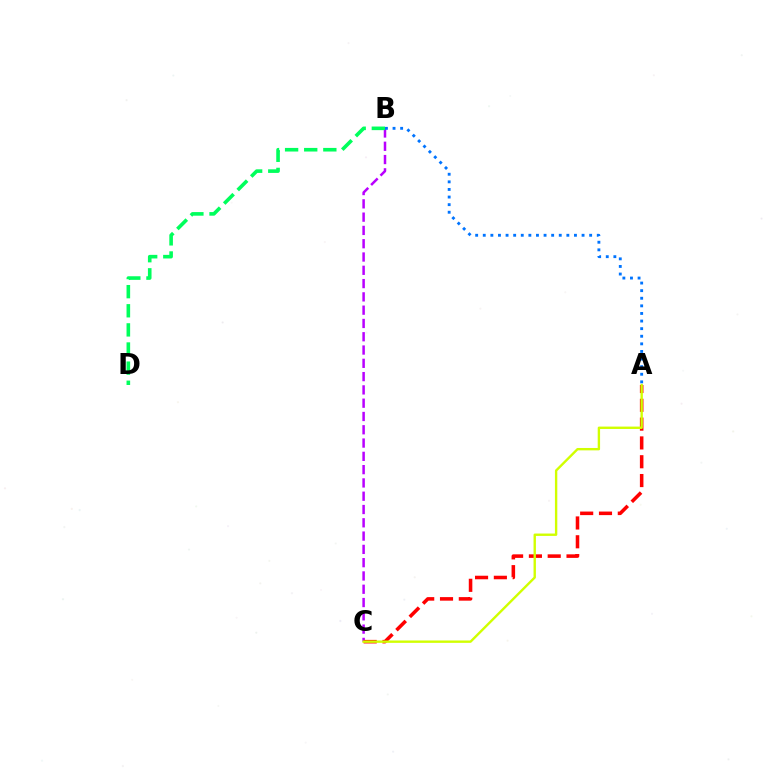{('B', 'C'): [{'color': '#b900ff', 'line_style': 'dashed', 'thickness': 1.81}], ('A', 'C'): [{'color': '#ff0000', 'line_style': 'dashed', 'thickness': 2.56}, {'color': '#d1ff00', 'line_style': 'solid', 'thickness': 1.71}], ('B', 'D'): [{'color': '#00ff5c', 'line_style': 'dashed', 'thickness': 2.6}], ('A', 'B'): [{'color': '#0074ff', 'line_style': 'dotted', 'thickness': 2.06}]}